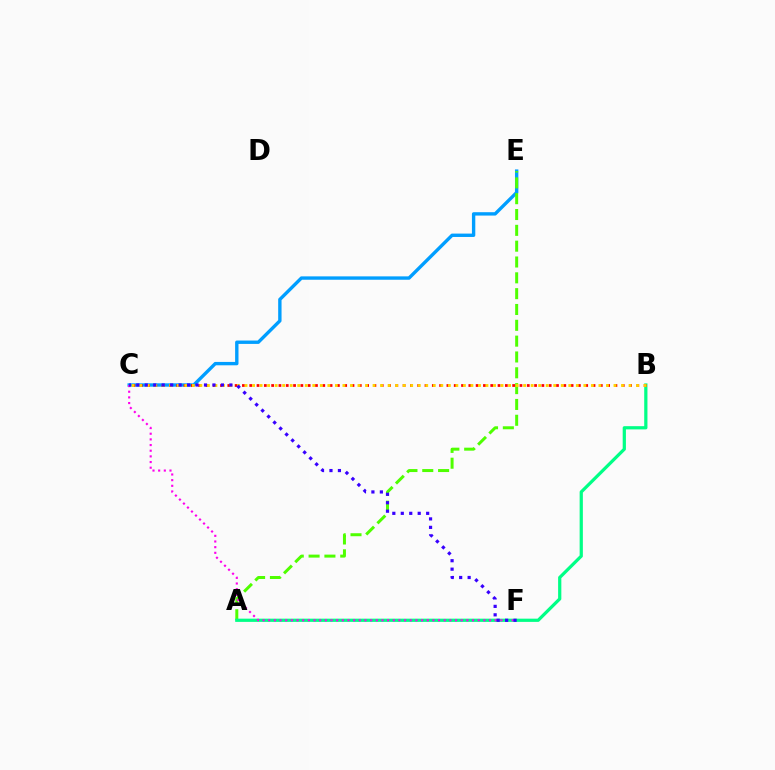{('C', 'E'): [{'color': '#009eff', 'line_style': 'solid', 'thickness': 2.43}], ('A', 'E'): [{'color': '#4fff00', 'line_style': 'dashed', 'thickness': 2.15}], ('A', 'B'): [{'color': '#00ff86', 'line_style': 'solid', 'thickness': 2.32}], ('C', 'F'): [{'color': '#ff00ed', 'line_style': 'dotted', 'thickness': 1.54}, {'color': '#3700ff', 'line_style': 'dotted', 'thickness': 2.3}], ('B', 'C'): [{'color': '#ff0000', 'line_style': 'dotted', 'thickness': 1.98}, {'color': '#ffd500', 'line_style': 'dotted', 'thickness': 2.05}]}